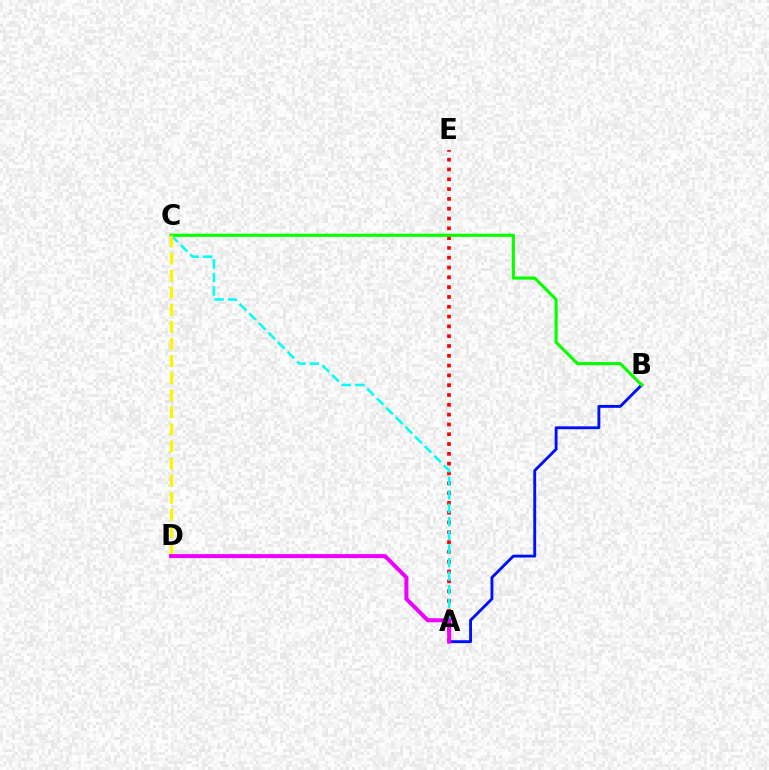{('A', 'E'): [{'color': '#ff0000', 'line_style': 'dotted', 'thickness': 2.66}], ('A', 'C'): [{'color': '#00fff6', 'line_style': 'dashed', 'thickness': 1.84}], ('A', 'B'): [{'color': '#0010ff', 'line_style': 'solid', 'thickness': 2.07}], ('B', 'C'): [{'color': '#08ff00', 'line_style': 'solid', 'thickness': 2.26}], ('C', 'D'): [{'color': '#fcf500', 'line_style': 'dashed', 'thickness': 2.32}], ('A', 'D'): [{'color': '#ee00ff', 'line_style': 'solid', 'thickness': 2.89}]}